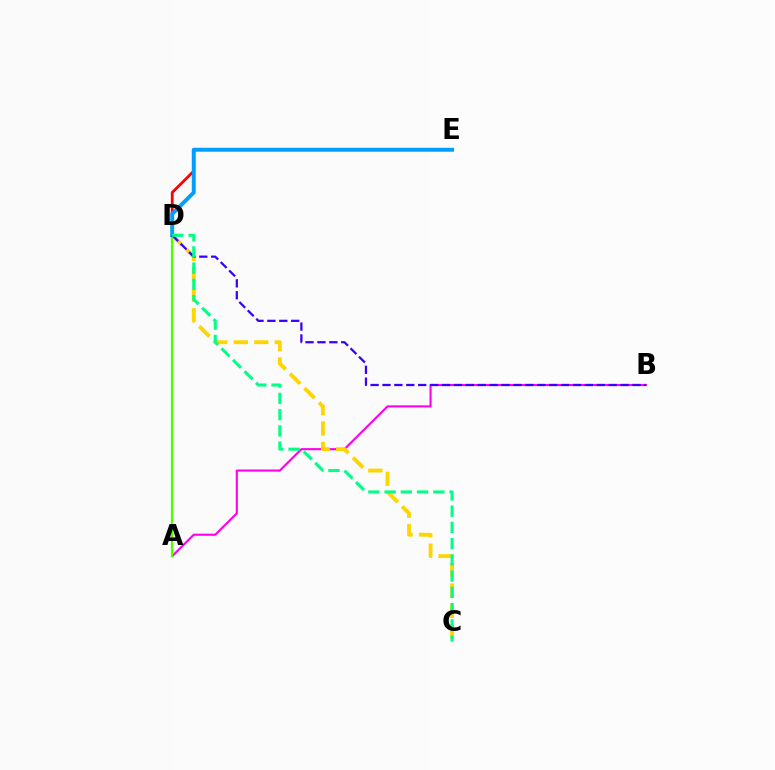{('A', 'B'): [{'color': '#ff00ed', 'line_style': 'solid', 'thickness': 1.52}], ('A', 'D'): [{'color': '#4fff00', 'line_style': 'solid', 'thickness': 1.63}], ('D', 'E'): [{'color': '#ff0000', 'line_style': 'solid', 'thickness': 1.99}, {'color': '#009eff', 'line_style': 'solid', 'thickness': 2.82}], ('C', 'D'): [{'color': '#ffd500', 'line_style': 'dashed', 'thickness': 2.78}, {'color': '#00ff86', 'line_style': 'dashed', 'thickness': 2.21}], ('B', 'D'): [{'color': '#3700ff', 'line_style': 'dashed', 'thickness': 1.62}]}